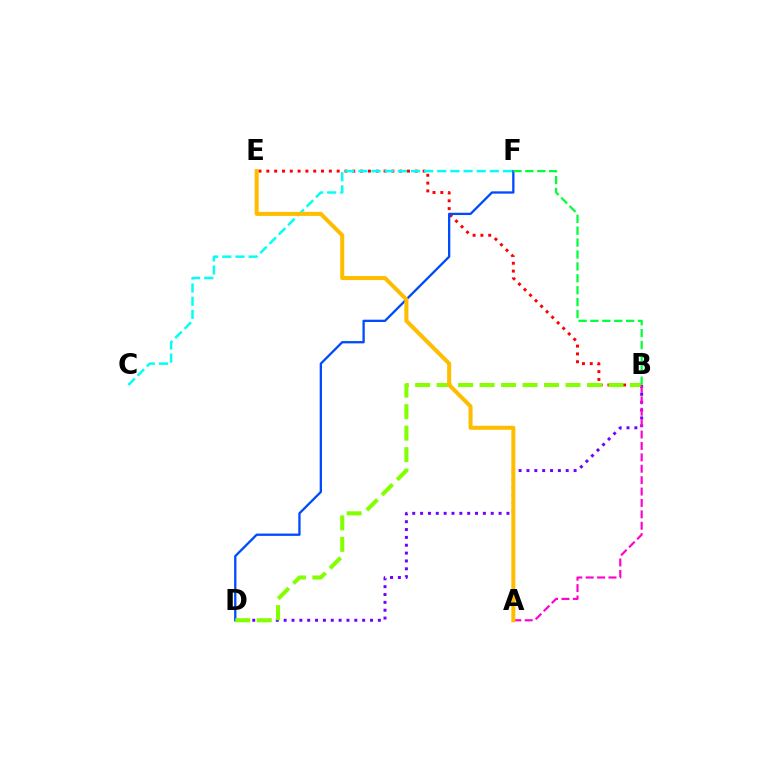{('B', 'D'): [{'color': '#7200ff', 'line_style': 'dotted', 'thickness': 2.13}, {'color': '#84ff00', 'line_style': 'dashed', 'thickness': 2.92}], ('B', 'E'): [{'color': '#ff0000', 'line_style': 'dotted', 'thickness': 2.12}], ('C', 'F'): [{'color': '#00fff6', 'line_style': 'dashed', 'thickness': 1.79}], ('D', 'F'): [{'color': '#004bff', 'line_style': 'solid', 'thickness': 1.66}], ('A', 'B'): [{'color': '#ff00cf', 'line_style': 'dashed', 'thickness': 1.55}], ('B', 'F'): [{'color': '#00ff39', 'line_style': 'dashed', 'thickness': 1.62}], ('A', 'E'): [{'color': '#ffbd00', 'line_style': 'solid', 'thickness': 2.9}]}